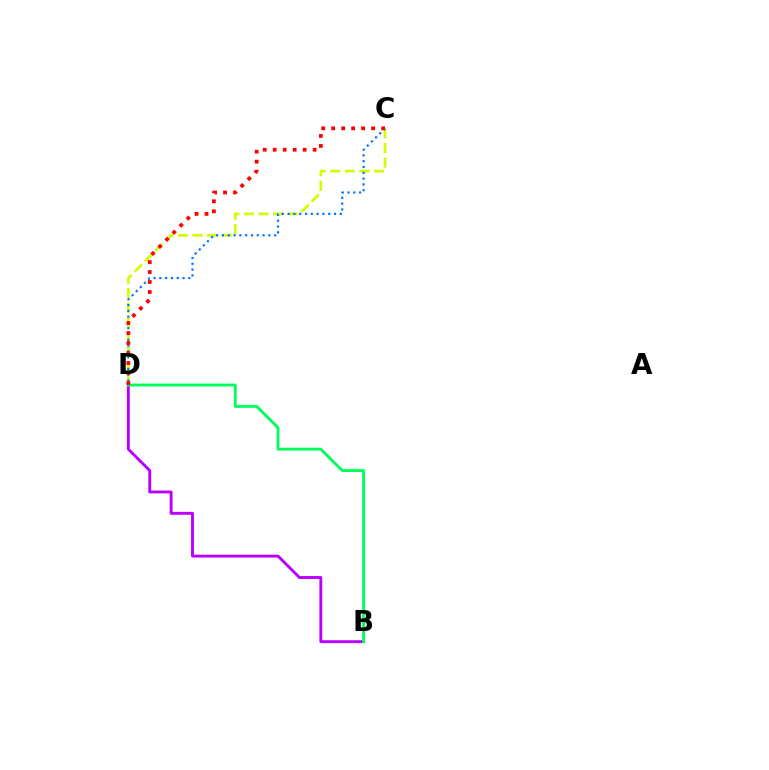{('B', 'D'): [{'color': '#b900ff', 'line_style': 'solid', 'thickness': 2.09}, {'color': '#00ff5c', 'line_style': 'solid', 'thickness': 2.07}], ('C', 'D'): [{'color': '#d1ff00', 'line_style': 'dashed', 'thickness': 1.98}, {'color': '#0074ff', 'line_style': 'dotted', 'thickness': 1.58}, {'color': '#ff0000', 'line_style': 'dotted', 'thickness': 2.71}]}